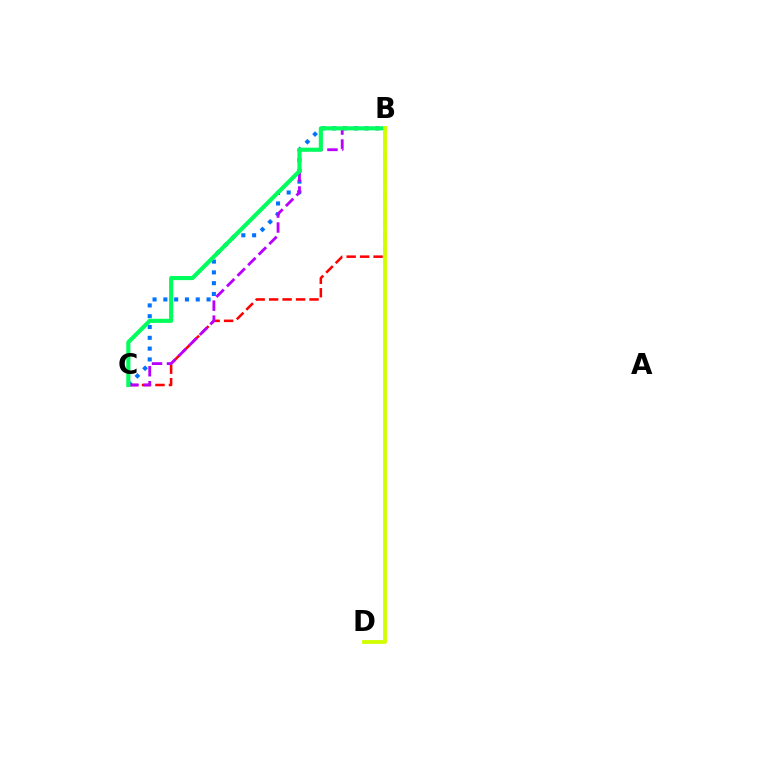{('B', 'C'): [{'color': '#ff0000', 'line_style': 'dashed', 'thickness': 1.83}, {'color': '#0074ff', 'line_style': 'dotted', 'thickness': 2.93}, {'color': '#b900ff', 'line_style': 'dashed', 'thickness': 2.03}, {'color': '#00ff5c', 'line_style': 'solid', 'thickness': 2.96}], ('B', 'D'): [{'color': '#d1ff00', 'line_style': 'solid', 'thickness': 2.76}]}